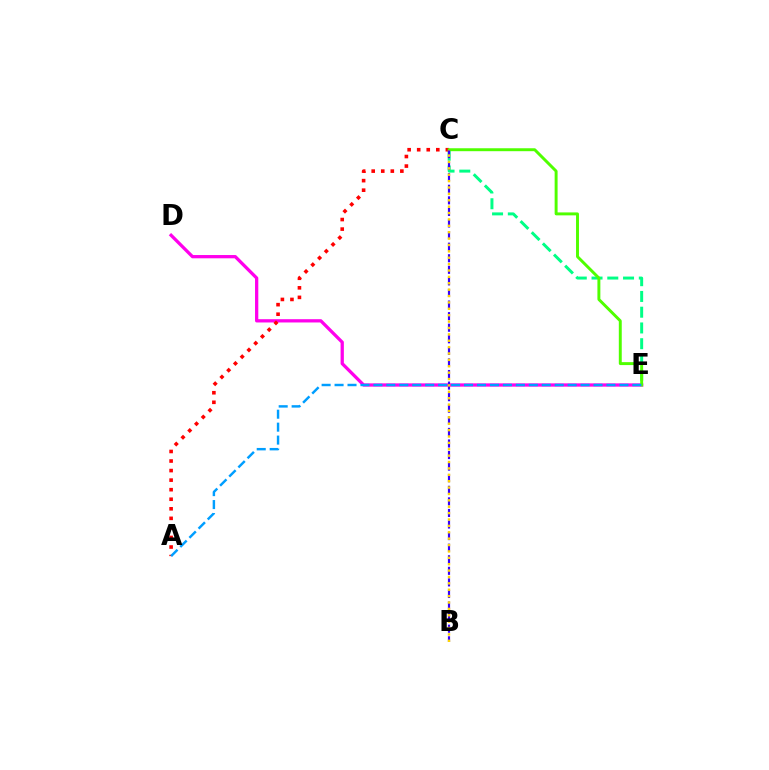{('C', 'E'): [{'color': '#00ff86', 'line_style': 'dashed', 'thickness': 2.14}, {'color': '#4fff00', 'line_style': 'solid', 'thickness': 2.12}], ('D', 'E'): [{'color': '#ff00ed', 'line_style': 'solid', 'thickness': 2.36}], ('A', 'C'): [{'color': '#ff0000', 'line_style': 'dotted', 'thickness': 2.6}], ('A', 'E'): [{'color': '#009eff', 'line_style': 'dashed', 'thickness': 1.76}], ('B', 'C'): [{'color': '#3700ff', 'line_style': 'dashed', 'thickness': 1.57}, {'color': '#ffd500', 'line_style': 'dotted', 'thickness': 1.73}]}